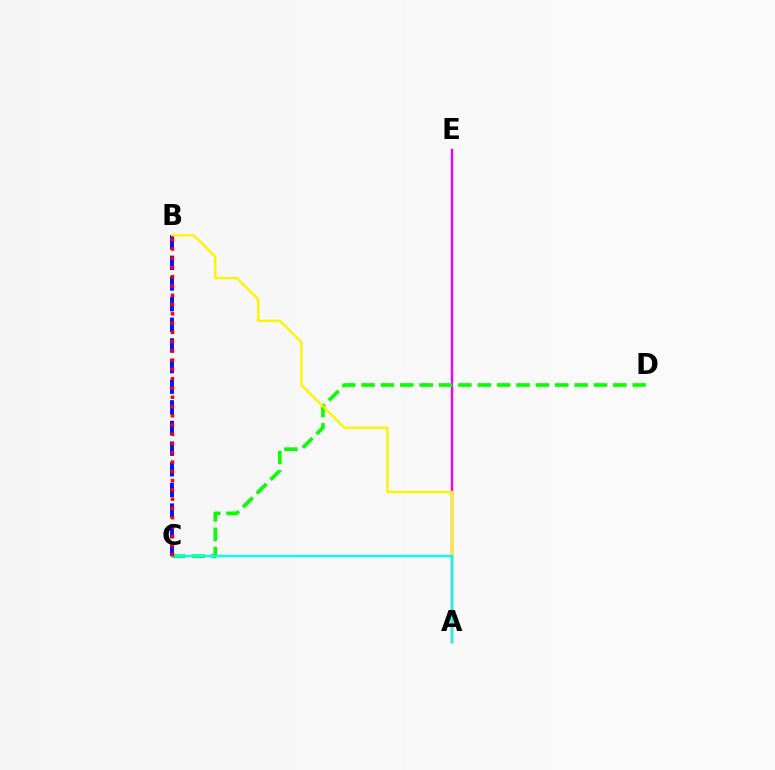{('B', 'C'): [{'color': '#0010ff', 'line_style': 'dashed', 'thickness': 2.8}, {'color': '#ff0000', 'line_style': 'dotted', 'thickness': 2.52}], ('A', 'E'): [{'color': '#ee00ff', 'line_style': 'solid', 'thickness': 1.74}], ('C', 'D'): [{'color': '#08ff00', 'line_style': 'dashed', 'thickness': 2.63}], ('A', 'B'): [{'color': '#fcf500', 'line_style': 'solid', 'thickness': 1.72}], ('A', 'C'): [{'color': '#00fff6', 'line_style': 'solid', 'thickness': 1.64}]}